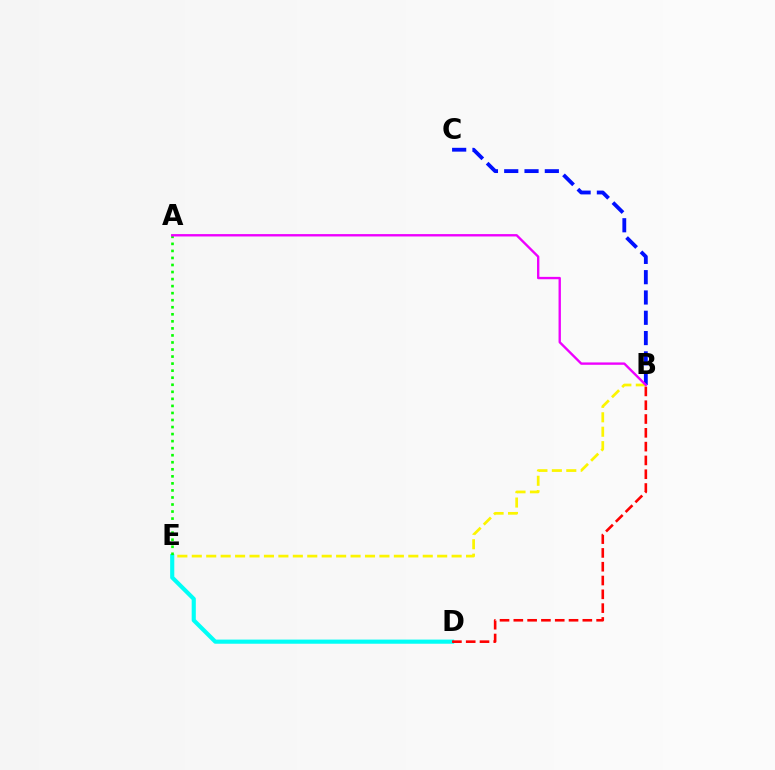{('B', 'E'): [{'color': '#fcf500', 'line_style': 'dashed', 'thickness': 1.96}], ('D', 'E'): [{'color': '#00fff6', 'line_style': 'solid', 'thickness': 2.98}], ('B', 'D'): [{'color': '#ff0000', 'line_style': 'dashed', 'thickness': 1.87}], ('B', 'C'): [{'color': '#0010ff', 'line_style': 'dashed', 'thickness': 2.76}], ('A', 'E'): [{'color': '#08ff00', 'line_style': 'dotted', 'thickness': 1.91}], ('A', 'B'): [{'color': '#ee00ff', 'line_style': 'solid', 'thickness': 1.7}]}